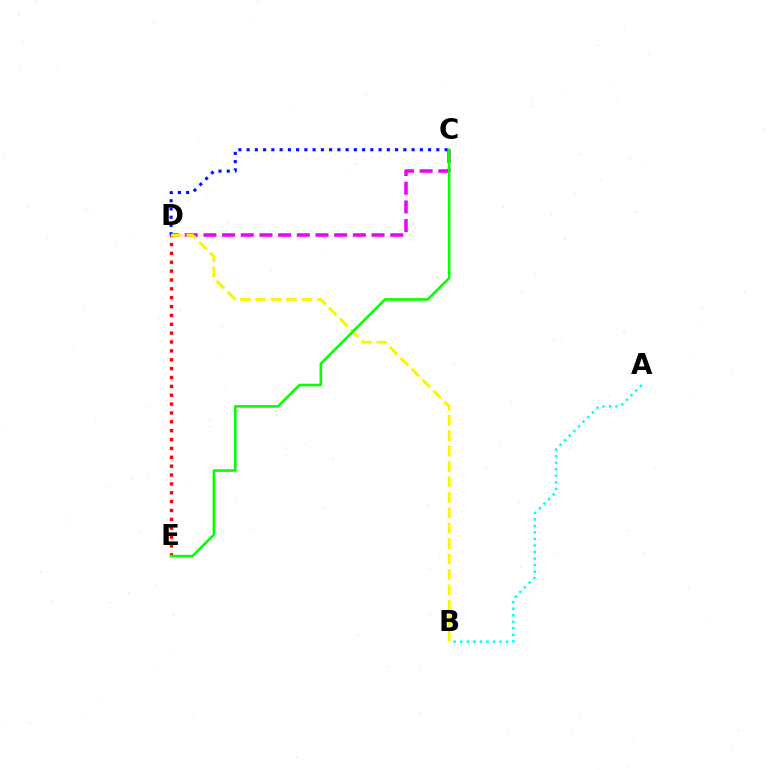{('C', 'D'): [{'color': '#0010ff', 'line_style': 'dotted', 'thickness': 2.24}, {'color': '#ee00ff', 'line_style': 'dashed', 'thickness': 2.54}], ('A', 'B'): [{'color': '#00fff6', 'line_style': 'dotted', 'thickness': 1.78}], ('D', 'E'): [{'color': '#ff0000', 'line_style': 'dotted', 'thickness': 2.41}], ('B', 'D'): [{'color': '#fcf500', 'line_style': 'dashed', 'thickness': 2.09}], ('C', 'E'): [{'color': '#08ff00', 'line_style': 'solid', 'thickness': 1.87}]}